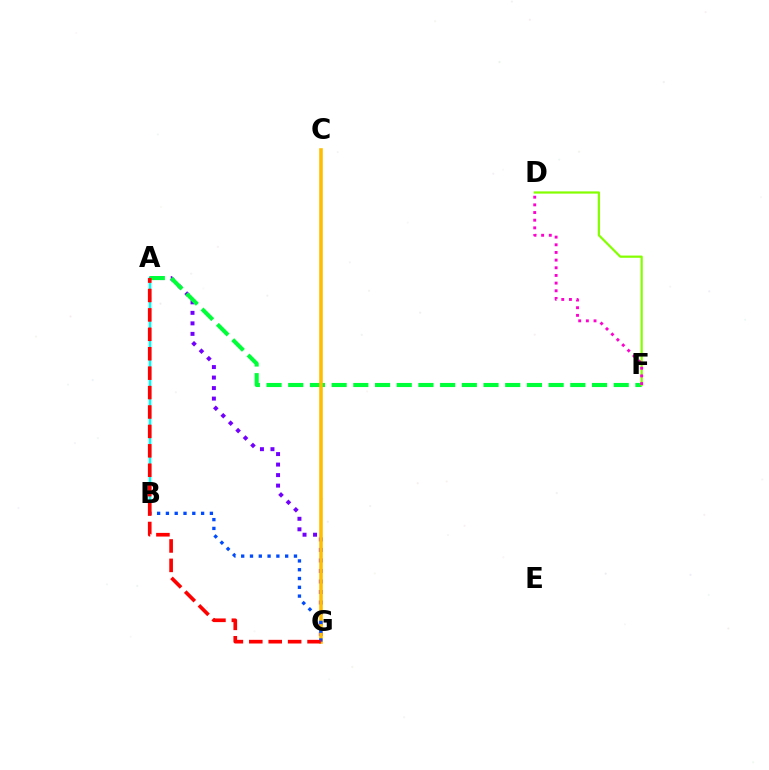{('A', 'B'): [{'color': '#00fff6', 'line_style': 'solid', 'thickness': 1.79}], ('A', 'G'): [{'color': '#7200ff', 'line_style': 'dotted', 'thickness': 2.86}, {'color': '#ff0000', 'line_style': 'dashed', 'thickness': 2.64}], ('A', 'F'): [{'color': '#00ff39', 'line_style': 'dashed', 'thickness': 2.95}], ('C', 'G'): [{'color': '#ffbd00', 'line_style': 'solid', 'thickness': 2.59}], ('D', 'F'): [{'color': '#84ff00', 'line_style': 'solid', 'thickness': 1.6}, {'color': '#ff00cf', 'line_style': 'dotted', 'thickness': 2.08}], ('B', 'G'): [{'color': '#004bff', 'line_style': 'dotted', 'thickness': 2.39}]}